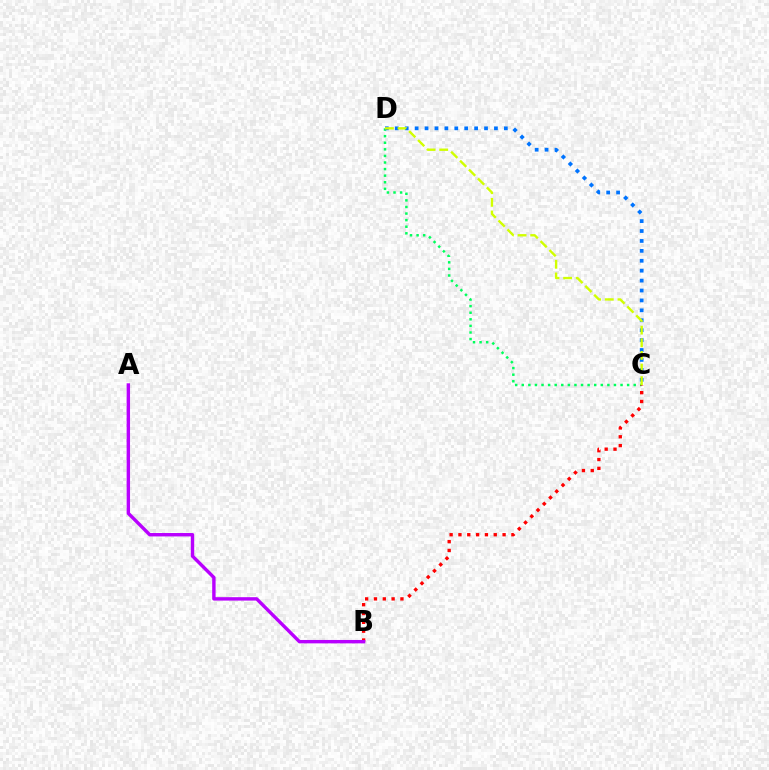{('C', 'D'): [{'color': '#00ff5c', 'line_style': 'dotted', 'thickness': 1.79}, {'color': '#0074ff', 'line_style': 'dotted', 'thickness': 2.69}, {'color': '#d1ff00', 'line_style': 'dashed', 'thickness': 1.72}], ('B', 'C'): [{'color': '#ff0000', 'line_style': 'dotted', 'thickness': 2.4}], ('A', 'B'): [{'color': '#b900ff', 'line_style': 'solid', 'thickness': 2.45}]}